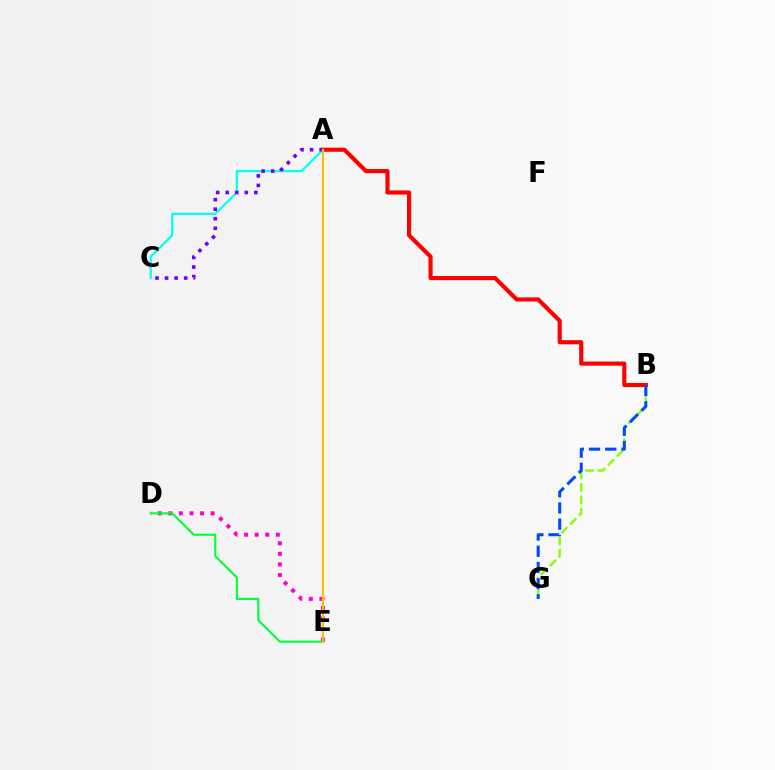{('B', 'G'): [{'color': '#84ff00', 'line_style': 'dashed', 'thickness': 1.7}, {'color': '#004bff', 'line_style': 'dashed', 'thickness': 2.2}], ('A', 'B'): [{'color': '#ff0000', 'line_style': 'solid', 'thickness': 2.98}], ('A', 'C'): [{'color': '#00fff6', 'line_style': 'solid', 'thickness': 1.59}, {'color': '#7200ff', 'line_style': 'dotted', 'thickness': 2.59}], ('D', 'E'): [{'color': '#ff00cf', 'line_style': 'dotted', 'thickness': 2.87}, {'color': '#00ff39', 'line_style': 'solid', 'thickness': 1.51}], ('A', 'E'): [{'color': '#ffbd00', 'line_style': 'solid', 'thickness': 1.5}]}